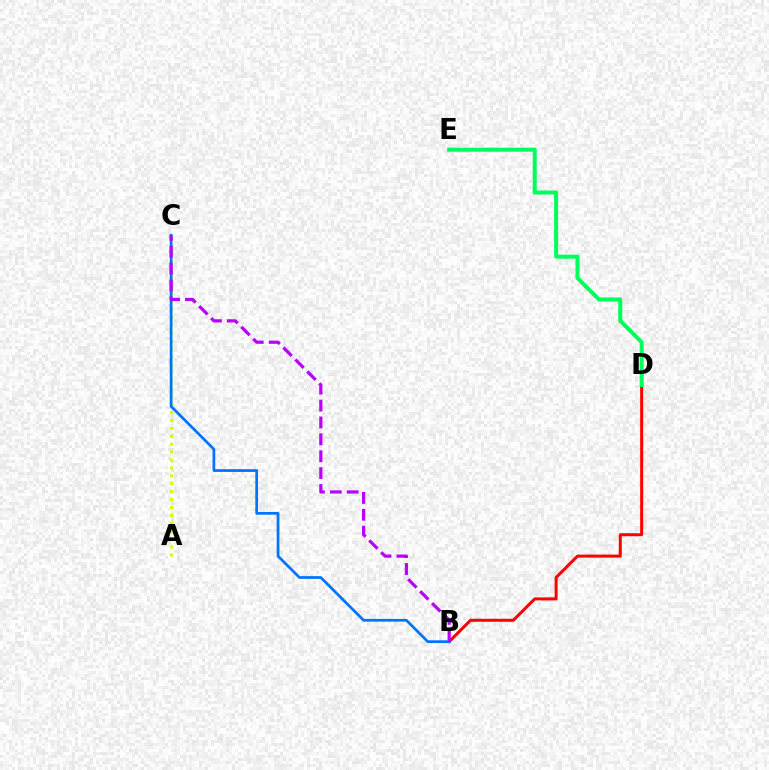{('B', 'D'): [{'color': '#ff0000', 'line_style': 'solid', 'thickness': 2.16}], ('A', 'C'): [{'color': '#d1ff00', 'line_style': 'dotted', 'thickness': 2.15}], ('D', 'E'): [{'color': '#00ff5c', 'line_style': 'solid', 'thickness': 2.88}], ('B', 'C'): [{'color': '#0074ff', 'line_style': 'solid', 'thickness': 1.97}, {'color': '#b900ff', 'line_style': 'dashed', 'thickness': 2.29}]}